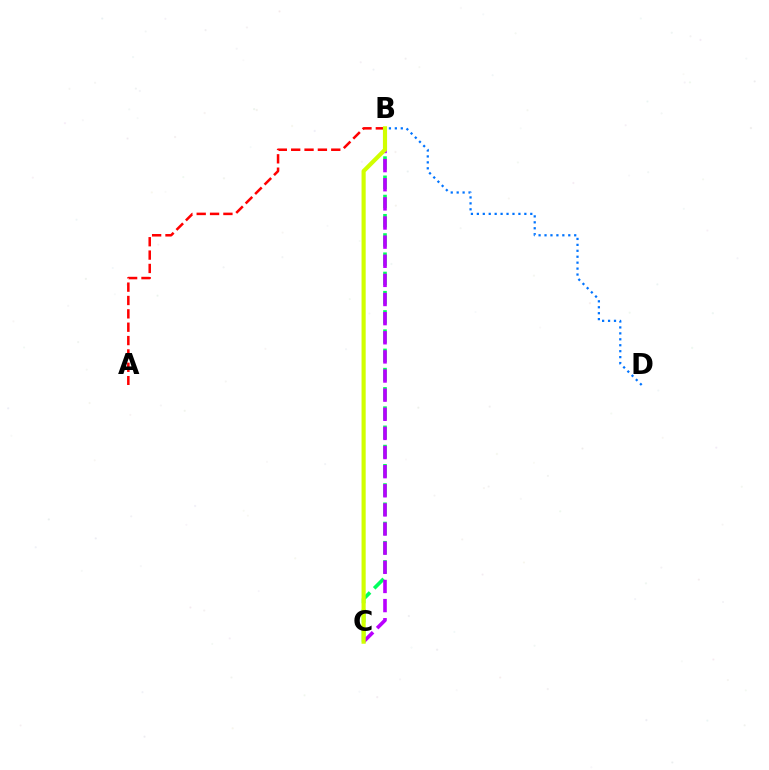{('B', 'C'): [{'color': '#00ff5c', 'line_style': 'dashed', 'thickness': 2.61}, {'color': '#b900ff', 'line_style': 'dashed', 'thickness': 2.6}, {'color': '#d1ff00', 'line_style': 'solid', 'thickness': 2.99}], ('B', 'D'): [{'color': '#0074ff', 'line_style': 'dotted', 'thickness': 1.61}], ('A', 'B'): [{'color': '#ff0000', 'line_style': 'dashed', 'thickness': 1.81}]}